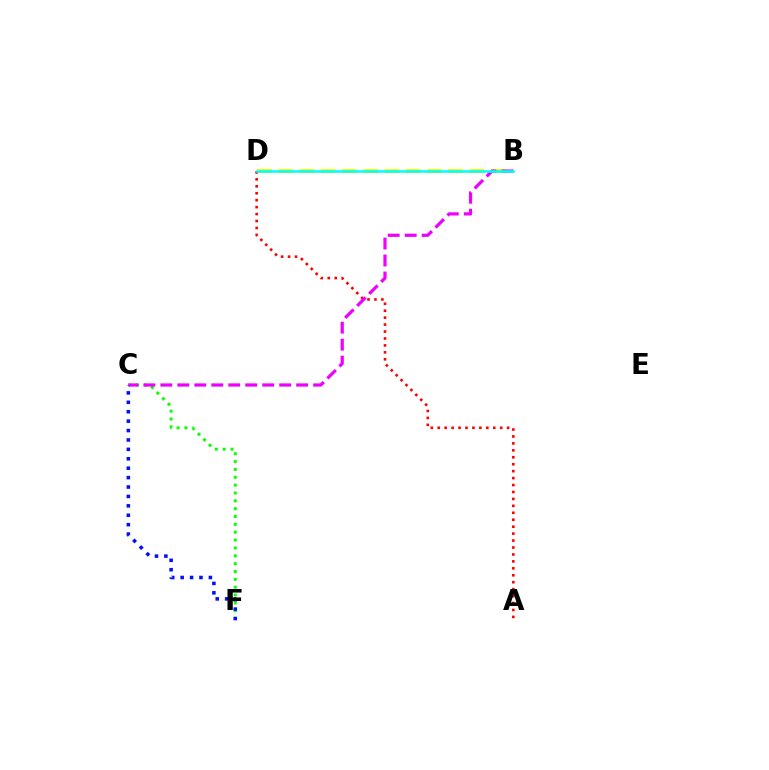{('C', 'F'): [{'color': '#08ff00', 'line_style': 'dotted', 'thickness': 2.13}, {'color': '#0010ff', 'line_style': 'dotted', 'thickness': 2.56}], ('B', 'D'): [{'color': '#fcf500', 'line_style': 'dashed', 'thickness': 2.89}, {'color': '#00fff6', 'line_style': 'solid', 'thickness': 1.82}], ('A', 'D'): [{'color': '#ff0000', 'line_style': 'dotted', 'thickness': 1.89}], ('B', 'C'): [{'color': '#ee00ff', 'line_style': 'dashed', 'thickness': 2.31}]}